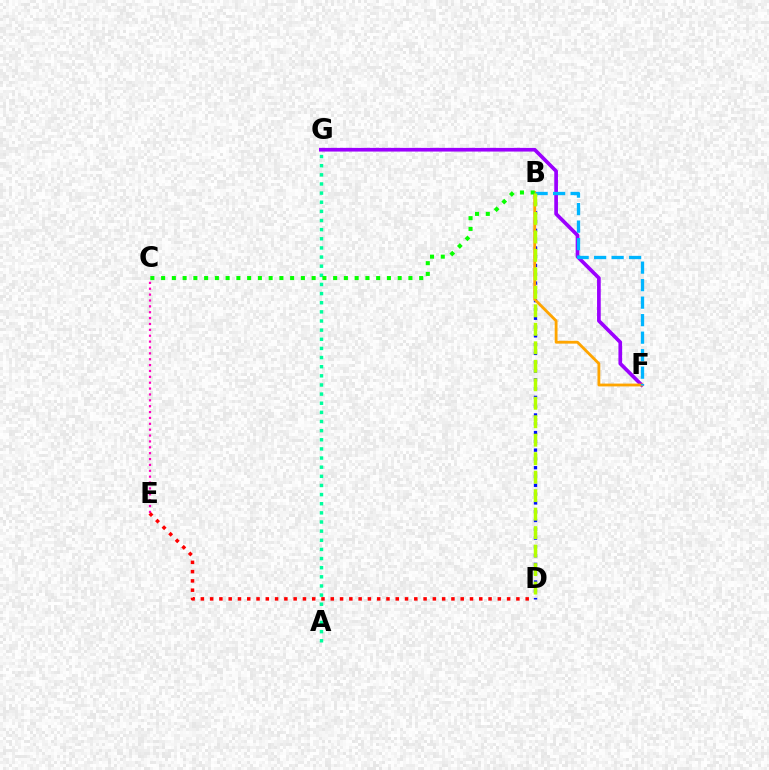{('A', 'G'): [{'color': '#00ff9d', 'line_style': 'dotted', 'thickness': 2.48}], ('C', 'E'): [{'color': '#ff00bd', 'line_style': 'dotted', 'thickness': 1.6}], ('F', 'G'): [{'color': '#9b00ff', 'line_style': 'solid', 'thickness': 2.65}], ('B', 'D'): [{'color': '#0010ff', 'line_style': 'dotted', 'thickness': 2.39}, {'color': '#b3ff00', 'line_style': 'dashed', 'thickness': 2.51}], ('B', 'F'): [{'color': '#ffa500', 'line_style': 'solid', 'thickness': 2.03}, {'color': '#00b5ff', 'line_style': 'dashed', 'thickness': 2.38}], ('D', 'E'): [{'color': '#ff0000', 'line_style': 'dotted', 'thickness': 2.52}], ('B', 'C'): [{'color': '#08ff00', 'line_style': 'dotted', 'thickness': 2.92}]}